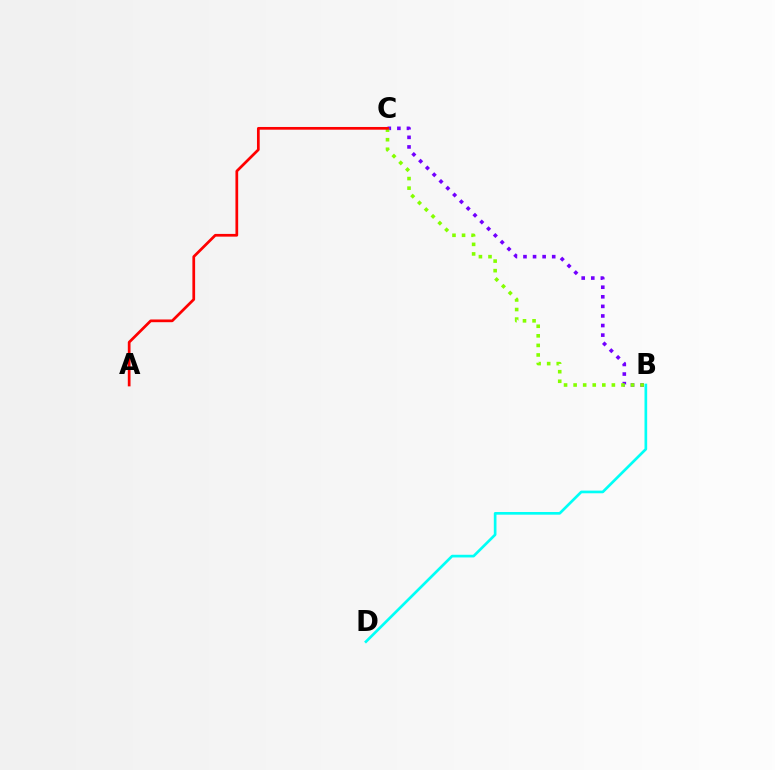{('B', 'D'): [{'color': '#00fff6', 'line_style': 'solid', 'thickness': 1.93}], ('B', 'C'): [{'color': '#7200ff', 'line_style': 'dotted', 'thickness': 2.6}, {'color': '#84ff00', 'line_style': 'dotted', 'thickness': 2.6}], ('A', 'C'): [{'color': '#ff0000', 'line_style': 'solid', 'thickness': 1.96}]}